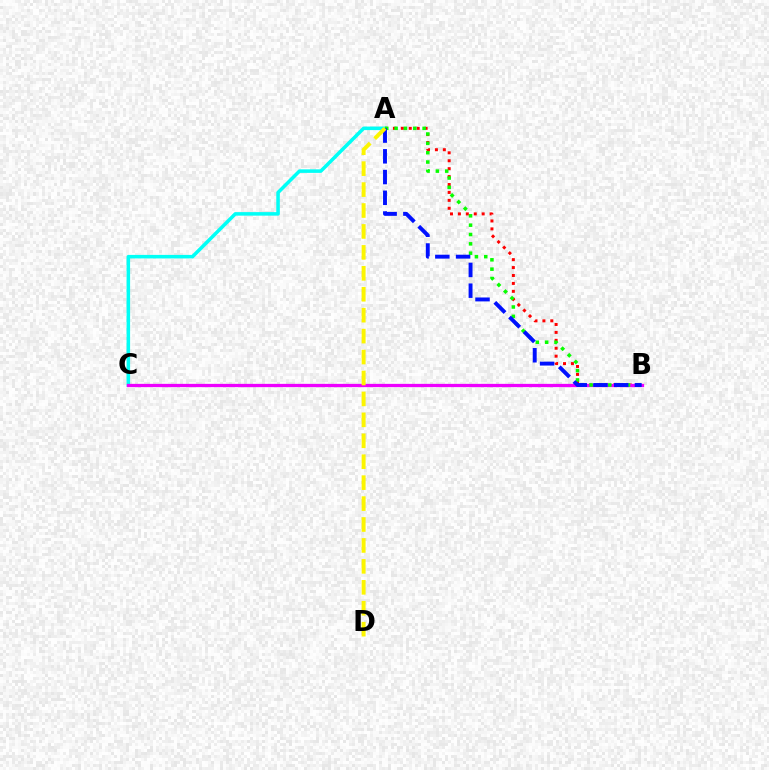{('A', 'C'): [{'color': '#00fff6', 'line_style': 'solid', 'thickness': 2.54}], ('A', 'B'): [{'color': '#ff0000', 'line_style': 'dotted', 'thickness': 2.15}, {'color': '#08ff00', 'line_style': 'dotted', 'thickness': 2.54}, {'color': '#0010ff', 'line_style': 'dashed', 'thickness': 2.82}], ('B', 'C'): [{'color': '#ee00ff', 'line_style': 'solid', 'thickness': 2.36}], ('A', 'D'): [{'color': '#fcf500', 'line_style': 'dashed', 'thickness': 2.84}]}